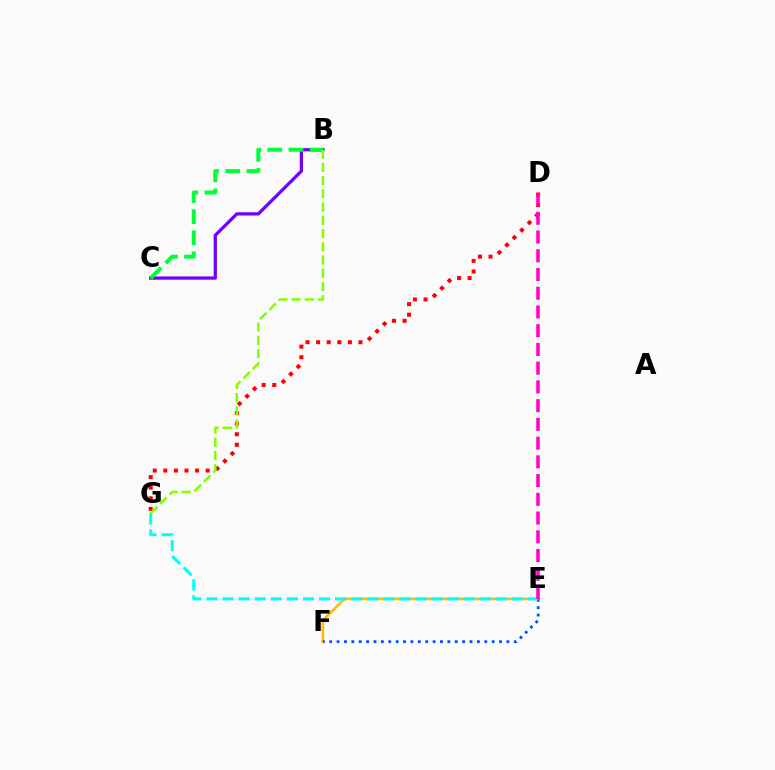{('E', 'F'): [{'color': '#ffbd00', 'line_style': 'solid', 'thickness': 1.9}, {'color': '#004bff', 'line_style': 'dotted', 'thickness': 2.01}], ('D', 'G'): [{'color': '#ff0000', 'line_style': 'dotted', 'thickness': 2.88}], ('E', 'G'): [{'color': '#00fff6', 'line_style': 'dashed', 'thickness': 2.18}], ('B', 'C'): [{'color': '#7200ff', 'line_style': 'solid', 'thickness': 2.34}, {'color': '#00ff39', 'line_style': 'dashed', 'thickness': 2.87}], ('D', 'E'): [{'color': '#ff00cf', 'line_style': 'dashed', 'thickness': 2.55}], ('B', 'G'): [{'color': '#84ff00', 'line_style': 'dashed', 'thickness': 1.8}]}